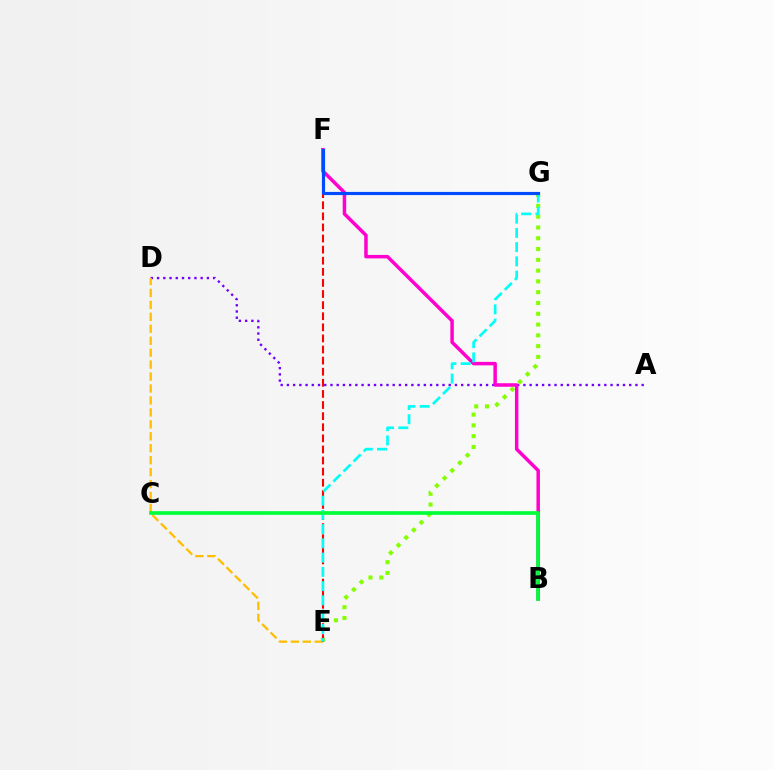{('A', 'D'): [{'color': '#7200ff', 'line_style': 'dotted', 'thickness': 1.69}], ('D', 'E'): [{'color': '#ffbd00', 'line_style': 'dashed', 'thickness': 1.62}], ('B', 'F'): [{'color': '#ff00cf', 'line_style': 'solid', 'thickness': 2.51}], ('E', 'G'): [{'color': '#84ff00', 'line_style': 'dotted', 'thickness': 2.93}, {'color': '#00fff6', 'line_style': 'dashed', 'thickness': 1.93}], ('E', 'F'): [{'color': '#ff0000', 'line_style': 'dashed', 'thickness': 1.51}], ('B', 'C'): [{'color': '#00ff39', 'line_style': 'solid', 'thickness': 2.65}], ('F', 'G'): [{'color': '#004bff', 'line_style': 'solid', 'thickness': 2.27}]}